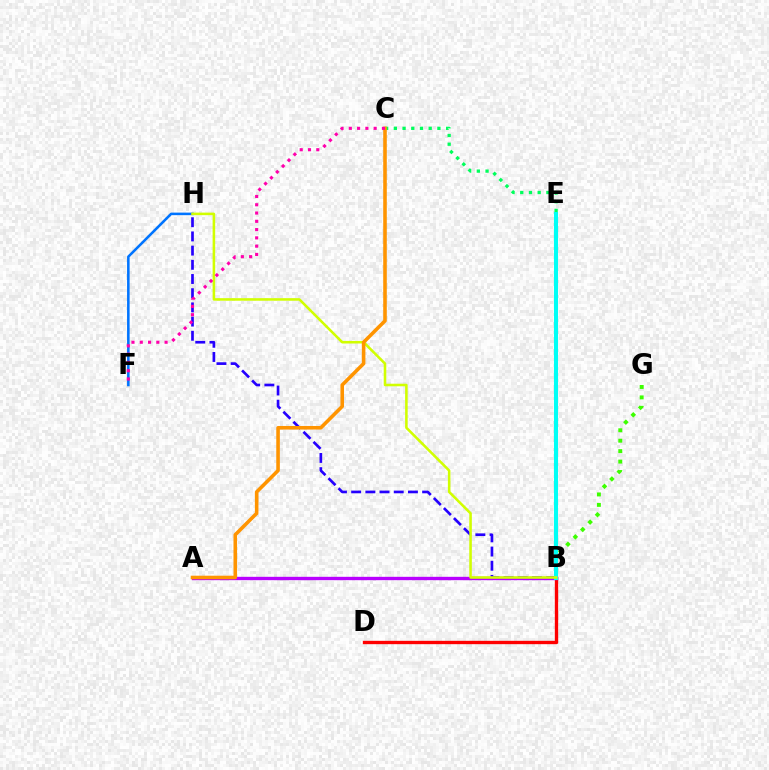{('B', 'D'): [{'color': '#ff0000', 'line_style': 'solid', 'thickness': 2.41}], ('B', 'G'): [{'color': '#3dff00', 'line_style': 'dotted', 'thickness': 2.83}], ('B', 'H'): [{'color': '#2500ff', 'line_style': 'dashed', 'thickness': 1.93}, {'color': '#d1ff00', 'line_style': 'solid', 'thickness': 1.84}], ('A', 'B'): [{'color': '#b900ff', 'line_style': 'solid', 'thickness': 2.42}], ('B', 'E'): [{'color': '#00fff6', 'line_style': 'solid', 'thickness': 2.93}], ('C', 'E'): [{'color': '#00ff5c', 'line_style': 'dotted', 'thickness': 2.37}], ('F', 'H'): [{'color': '#0074ff', 'line_style': 'solid', 'thickness': 1.84}], ('A', 'C'): [{'color': '#ff9400', 'line_style': 'solid', 'thickness': 2.57}], ('C', 'F'): [{'color': '#ff00ac', 'line_style': 'dotted', 'thickness': 2.25}]}